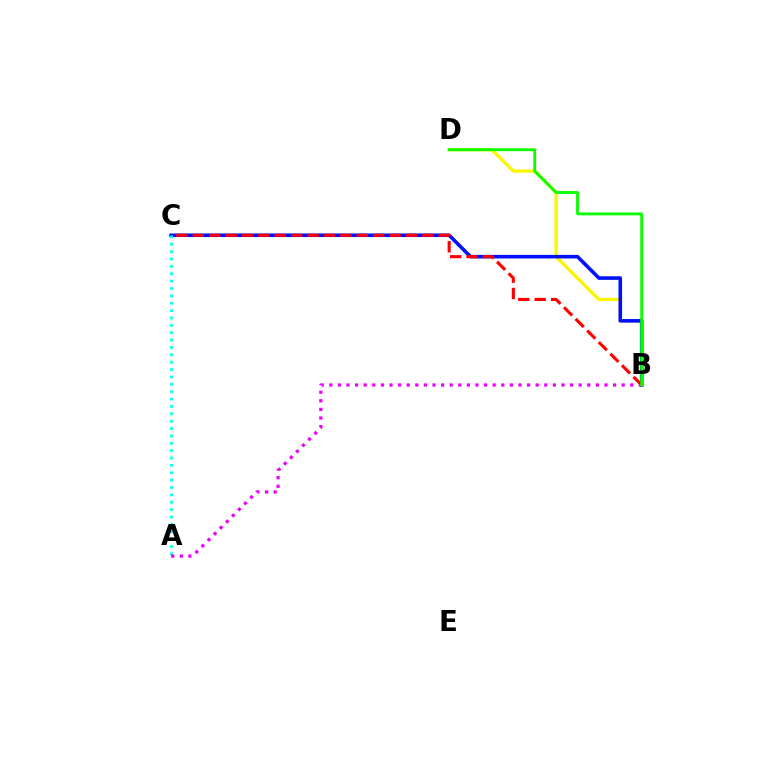{('B', 'D'): [{'color': '#fcf500', 'line_style': 'solid', 'thickness': 2.37}, {'color': '#08ff00', 'line_style': 'solid', 'thickness': 2.05}], ('B', 'C'): [{'color': '#0010ff', 'line_style': 'solid', 'thickness': 2.59}, {'color': '#ff0000', 'line_style': 'dashed', 'thickness': 2.23}], ('A', 'C'): [{'color': '#00fff6', 'line_style': 'dotted', 'thickness': 2.0}], ('A', 'B'): [{'color': '#ee00ff', 'line_style': 'dotted', 'thickness': 2.34}]}